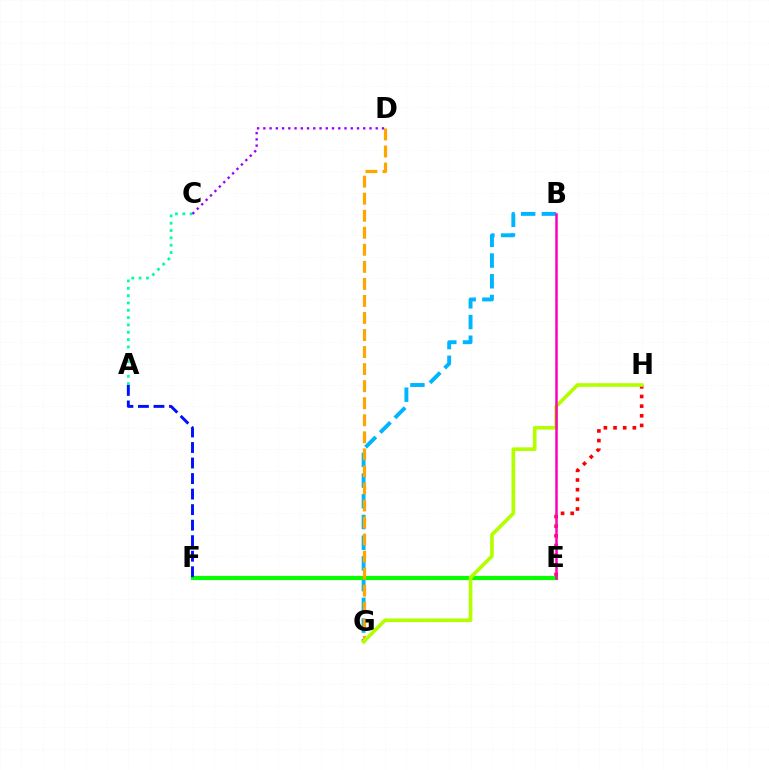{('A', 'C'): [{'color': '#00ff9d', 'line_style': 'dotted', 'thickness': 1.99}], ('E', 'H'): [{'color': '#ff0000', 'line_style': 'dotted', 'thickness': 2.62}], ('B', 'G'): [{'color': '#00b5ff', 'line_style': 'dashed', 'thickness': 2.81}], ('E', 'F'): [{'color': '#08ff00', 'line_style': 'solid', 'thickness': 3.0}], ('D', 'G'): [{'color': '#ffa500', 'line_style': 'dashed', 'thickness': 2.32}], ('G', 'H'): [{'color': '#b3ff00', 'line_style': 'solid', 'thickness': 2.63}], ('A', 'F'): [{'color': '#0010ff', 'line_style': 'dashed', 'thickness': 2.11}], ('B', 'E'): [{'color': '#ff00bd', 'line_style': 'solid', 'thickness': 1.81}], ('C', 'D'): [{'color': '#9b00ff', 'line_style': 'dotted', 'thickness': 1.7}]}